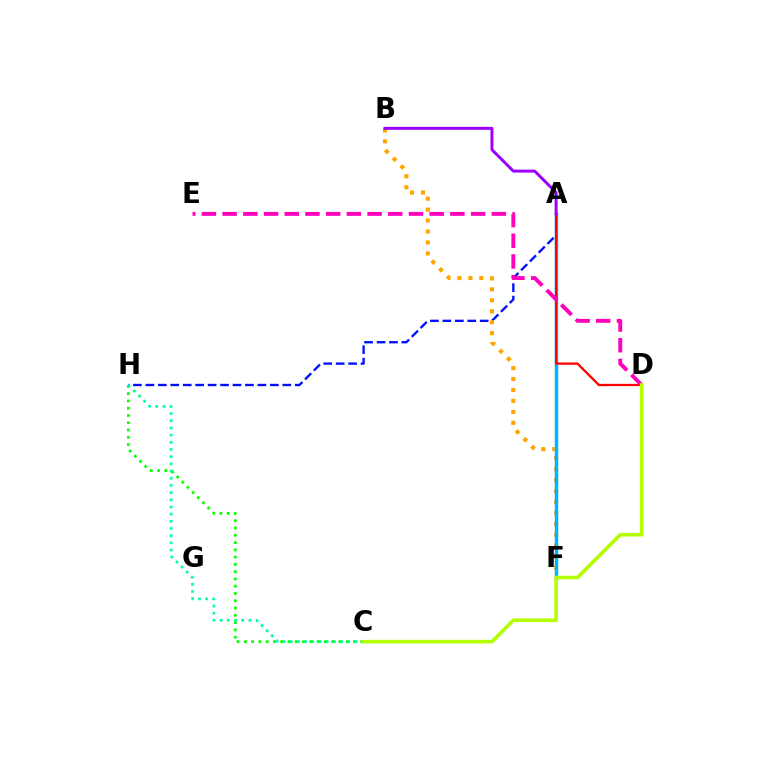{('A', 'H'): [{'color': '#0010ff', 'line_style': 'dashed', 'thickness': 1.69}], ('B', 'F'): [{'color': '#ffa500', 'line_style': 'dotted', 'thickness': 2.97}], ('C', 'H'): [{'color': '#08ff00', 'line_style': 'dotted', 'thickness': 1.98}, {'color': '#00ff9d', 'line_style': 'dotted', 'thickness': 1.95}], ('A', 'F'): [{'color': '#00b5ff', 'line_style': 'solid', 'thickness': 2.5}], ('A', 'D'): [{'color': '#ff0000', 'line_style': 'solid', 'thickness': 1.65}], ('D', 'E'): [{'color': '#ff00bd', 'line_style': 'dashed', 'thickness': 2.81}], ('A', 'B'): [{'color': '#9b00ff', 'line_style': 'solid', 'thickness': 2.13}], ('C', 'D'): [{'color': '#b3ff00', 'line_style': 'solid', 'thickness': 2.58}]}